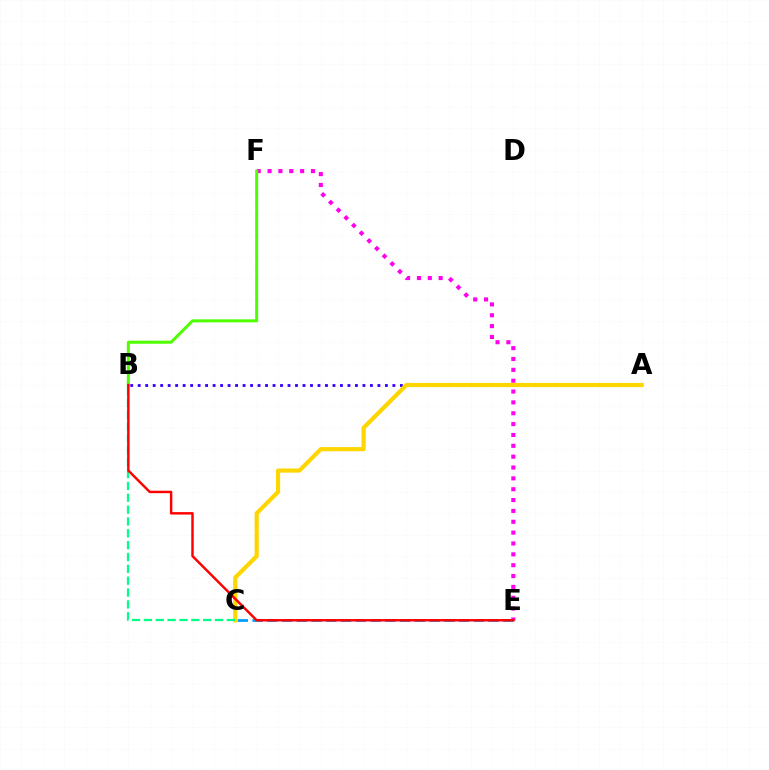{('A', 'B'): [{'color': '#3700ff', 'line_style': 'dotted', 'thickness': 2.04}], ('A', 'C'): [{'color': '#ffd500', 'line_style': 'solid', 'thickness': 2.99}], ('E', 'F'): [{'color': '#ff00ed', 'line_style': 'dotted', 'thickness': 2.95}], ('B', 'C'): [{'color': '#00ff86', 'line_style': 'dashed', 'thickness': 1.61}], ('C', 'E'): [{'color': '#009eff', 'line_style': 'dashed', 'thickness': 2.0}], ('B', 'F'): [{'color': '#4fff00', 'line_style': 'solid', 'thickness': 2.17}], ('B', 'E'): [{'color': '#ff0000', 'line_style': 'solid', 'thickness': 1.76}]}